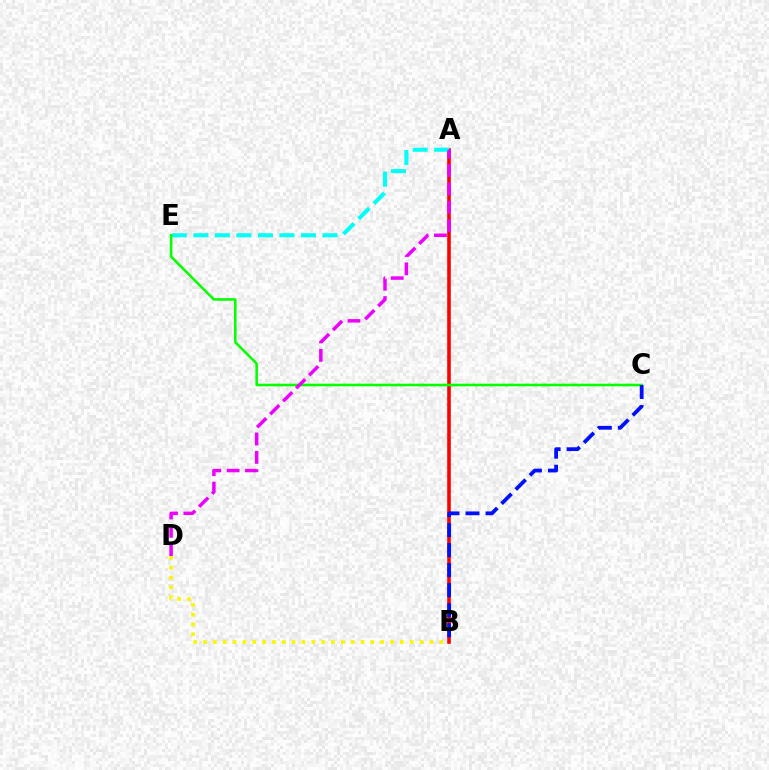{('A', 'B'): [{'color': '#ff0000', 'line_style': 'solid', 'thickness': 2.59}], ('A', 'E'): [{'color': '#00fff6', 'line_style': 'dashed', 'thickness': 2.92}], ('C', 'E'): [{'color': '#08ff00', 'line_style': 'solid', 'thickness': 1.85}], ('B', 'C'): [{'color': '#0010ff', 'line_style': 'dashed', 'thickness': 2.72}], ('A', 'D'): [{'color': '#ee00ff', 'line_style': 'dashed', 'thickness': 2.5}], ('B', 'D'): [{'color': '#fcf500', 'line_style': 'dotted', 'thickness': 2.67}]}